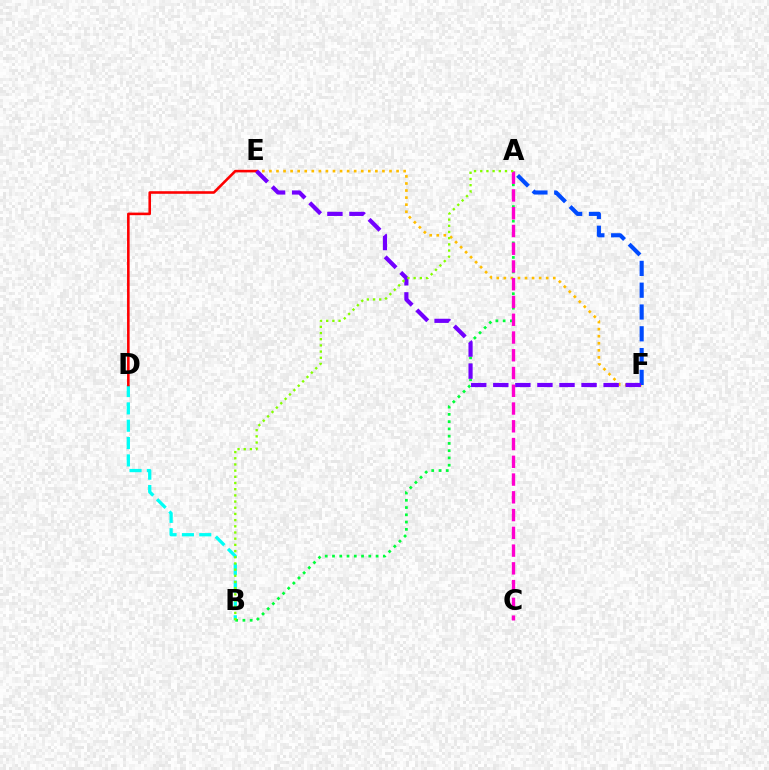{('B', 'D'): [{'color': '#00fff6', 'line_style': 'dashed', 'thickness': 2.36}], ('E', 'F'): [{'color': '#ffbd00', 'line_style': 'dotted', 'thickness': 1.92}, {'color': '#7200ff', 'line_style': 'dashed', 'thickness': 3.0}], ('A', 'B'): [{'color': '#00ff39', 'line_style': 'dotted', 'thickness': 1.97}, {'color': '#84ff00', 'line_style': 'dotted', 'thickness': 1.68}], ('A', 'F'): [{'color': '#004bff', 'line_style': 'dashed', 'thickness': 2.96}], ('D', 'E'): [{'color': '#ff0000', 'line_style': 'solid', 'thickness': 1.86}], ('A', 'C'): [{'color': '#ff00cf', 'line_style': 'dashed', 'thickness': 2.41}]}